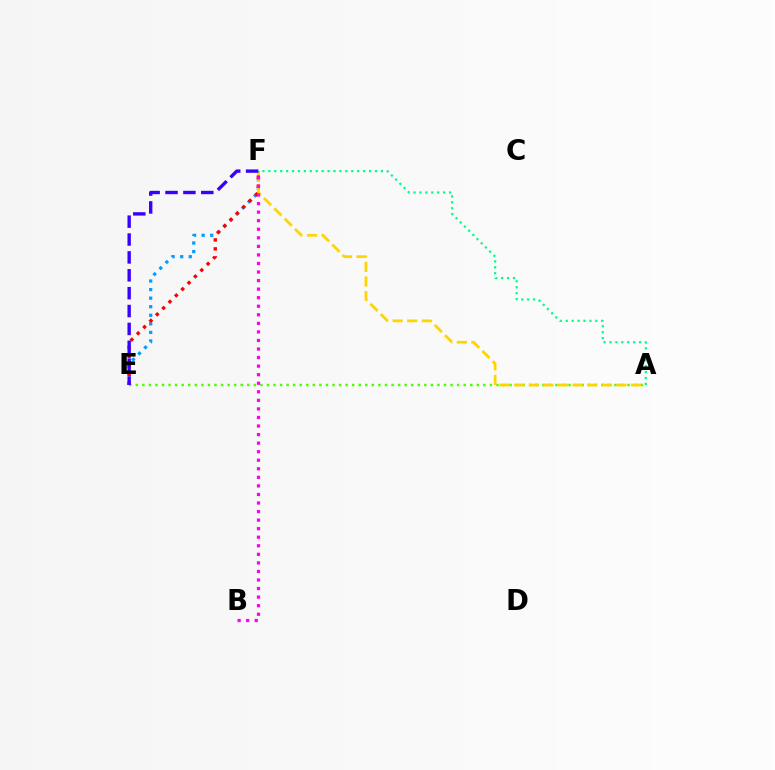{('E', 'F'): [{'color': '#009eff', 'line_style': 'dotted', 'thickness': 2.33}, {'color': '#ff0000', 'line_style': 'dotted', 'thickness': 2.43}, {'color': '#3700ff', 'line_style': 'dashed', 'thickness': 2.43}], ('A', 'E'): [{'color': '#4fff00', 'line_style': 'dotted', 'thickness': 1.78}], ('A', 'F'): [{'color': '#ffd500', 'line_style': 'dashed', 'thickness': 1.98}, {'color': '#00ff86', 'line_style': 'dotted', 'thickness': 1.61}], ('B', 'F'): [{'color': '#ff00ed', 'line_style': 'dotted', 'thickness': 2.32}]}